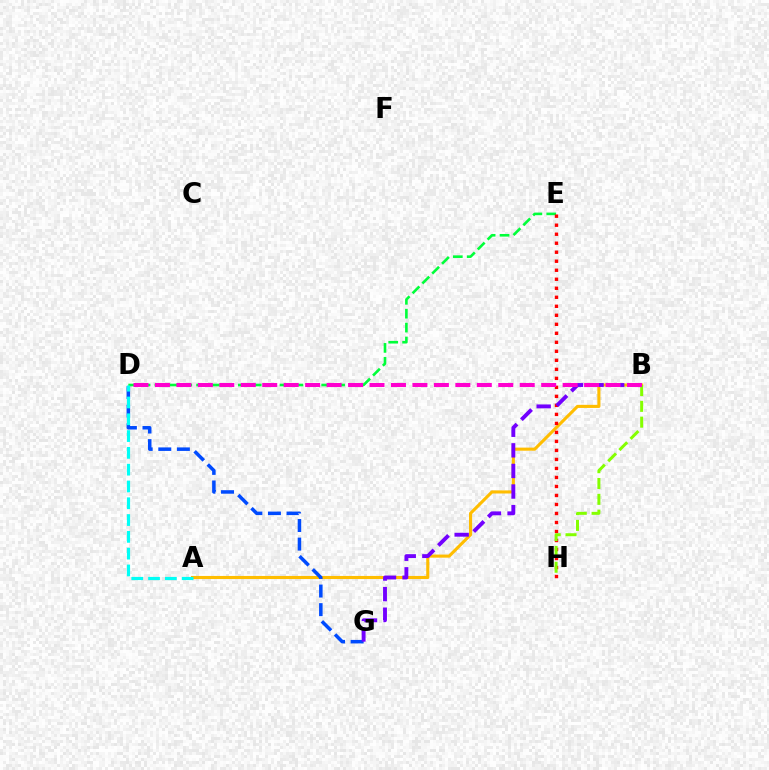{('D', 'E'): [{'color': '#00ff39', 'line_style': 'dashed', 'thickness': 1.89}], ('A', 'B'): [{'color': '#ffbd00', 'line_style': 'solid', 'thickness': 2.23}], ('E', 'H'): [{'color': '#ff0000', 'line_style': 'dotted', 'thickness': 2.45}], ('D', 'G'): [{'color': '#004bff', 'line_style': 'dashed', 'thickness': 2.53}], ('B', 'G'): [{'color': '#7200ff', 'line_style': 'dashed', 'thickness': 2.8}], ('A', 'D'): [{'color': '#00fff6', 'line_style': 'dashed', 'thickness': 2.28}], ('B', 'H'): [{'color': '#84ff00', 'line_style': 'dashed', 'thickness': 2.15}], ('B', 'D'): [{'color': '#ff00cf', 'line_style': 'dashed', 'thickness': 2.92}]}